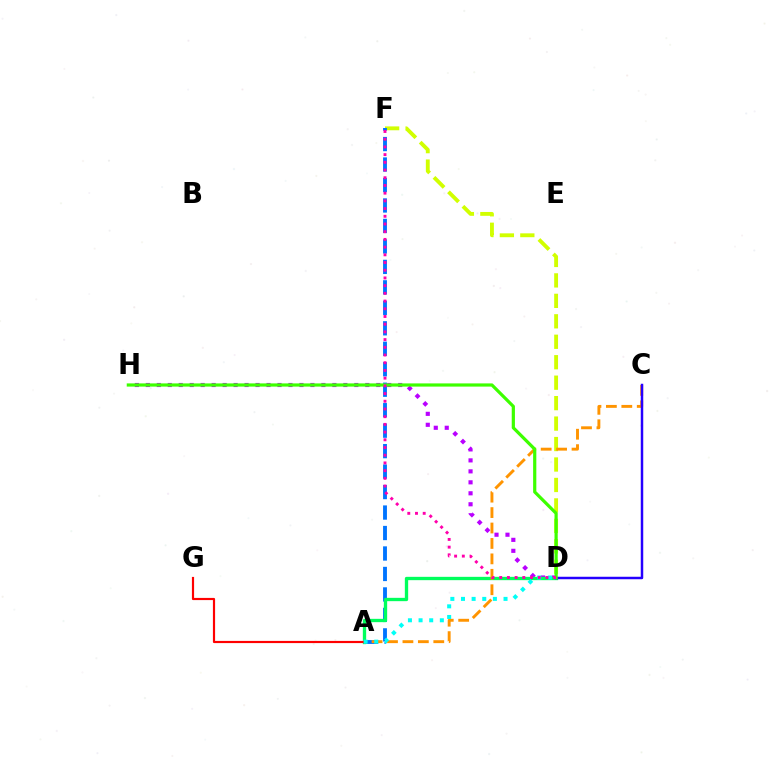{('D', 'F'): [{'color': '#d1ff00', 'line_style': 'dashed', 'thickness': 2.78}, {'color': '#ff00ac', 'line_style': 'dotted', 'thickness': 2.09}], ('A', 'F'): [{'color': '#0074ff', 'line_style': 'dashed', 'thickness': 2.78}], ('D', 'H'): [{'color': '#b900ff', 'line_style': 'dotted', 'thickness': 2.98}, {'color': '#3dff00', 'line_style': 'solid', 'thickness': 2.31}], ('A', 'D'): [{'color': '#00ff5c', 'line_style': 'solid', 'thickness': 2.4}, {'color': '#00fff6', 'line_style': 'dotted', 'thickness': 2.89}], ('A', 'C'): [{'color': '#ff9400', 'line_style': 'dashed', 'thickness': 2.1}], ('C', 'D'): [{'color': '#2500ff', 'line_style': 'solid', 'thickness': 1.78}], ('A', 'G'): [{'color': '#ff0000', 'line_style': 'solid', 'thickness': 1.57}]}